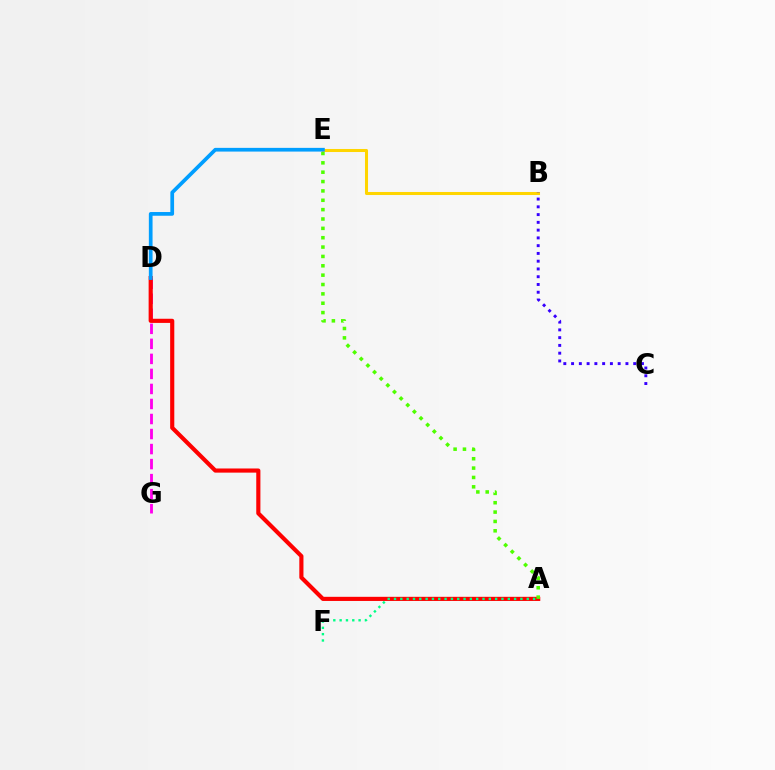{('D', 'G'): [{'color': '#ff00ed', 'line_style': 'dashed', 'thickness': 2.04}], ('A', 'D'): [{'color': '#ff0000', 'line_style': 'solid', 'thickness': 2.98}], ('A', 'E'): [{'color': '#4fff00', 'line_style': 'dotted', 'thickness': 2.54}], ('B', 'E'): [{'color': '#ffd500', 'line_style': 'solid', 'thickness': 2.19}], ('A', 'F'): [{'color': '#00ff86', 'line_style': 'dotted', 'thickness': 1.72}], ('B', 'C'): [{'color': '#3700ff', 'line_style': 'dotted', 'thickness': 2.11}], ('D', 'E'): [{'color': '#009eff', 'line_style': 'solid', 'thickness': 2.67}]}